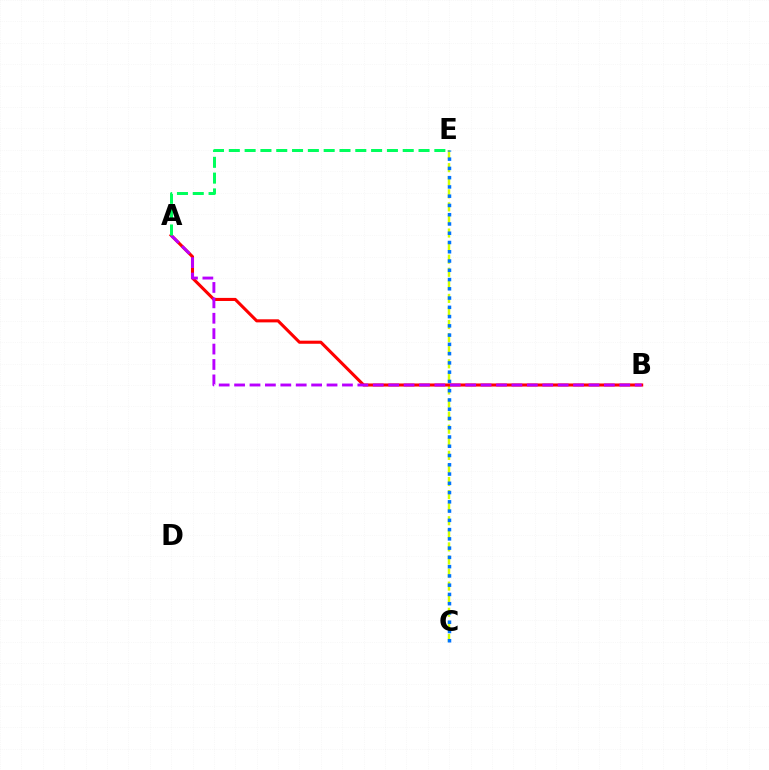{('C', 'E'): [{'color': '#d1ff00', 'line_style': 'dashed', 'thickness': 1.78}, {'color': '#0074ff', 'line_style': 'dotted', 'thickness': 2.52}], ('A', 'B'): [{'color': '#ff0000', 'line_style': 'solid', 'thickness': 2.22}, {'color': '#b900ff', 'line_style': 'dashed', 'thickness': 2.09}], ('A', 'E'): [{'color': '#00ff5c', 'line_style': 'dashed', 'thickness': 2.15}]}